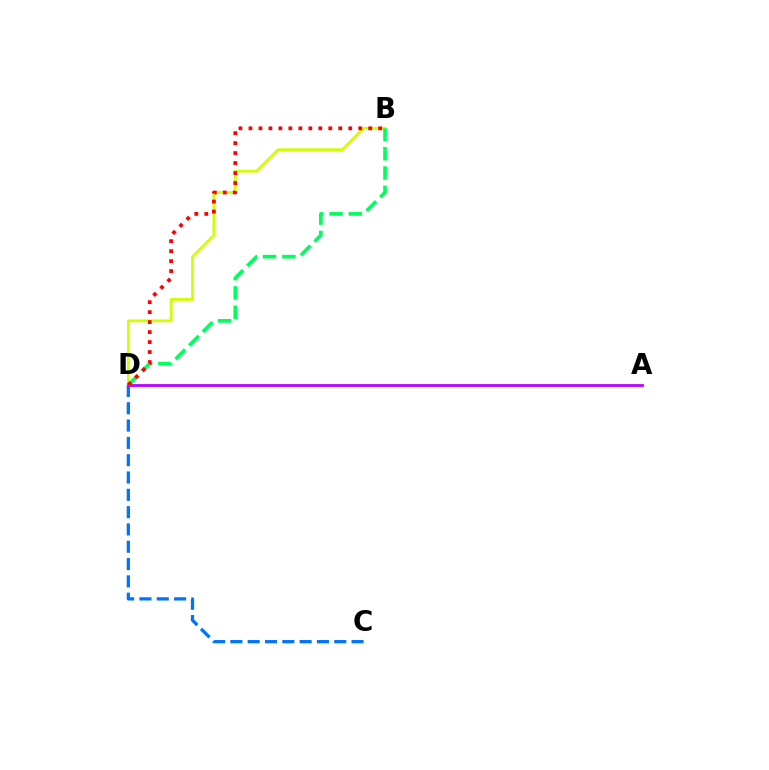{('C', 'D'): [{'color': '#0074ff', 'line_style': 'dashed', 'thickness': 2.35}], ('B', 'D'): [{'color': '#d1ff00', 'line_style': 'solid', 'thickness': 2.02}, {'color': '#00ff5c', 'line_style': 'dashed', 'thickness': 2.63}, {'color': '#ff0000', 'line_style': 'dotted', 'thickness': 2.71}], ('A', 'D'): [{'color': '#b900ff', 'line_style': 'solid', 'thickness': 2.01}]}